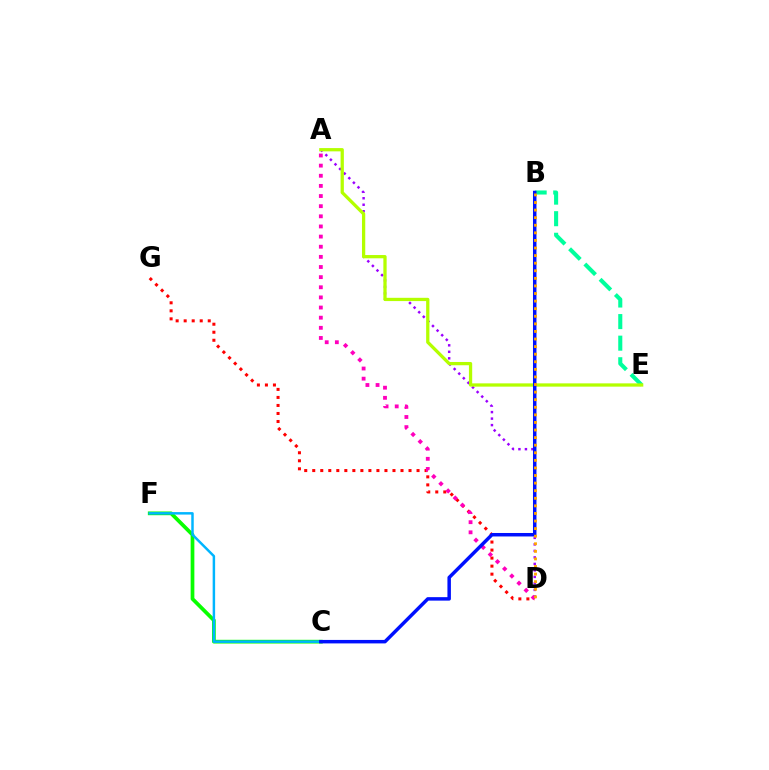{('B', 'E'): [{'color': '#00ff9d', 'line_style': 'dashed', 'thickness': 2.93}], ('D', 'G'): [{'color': '#ff0000', 'line_style': 'dotted', 'thickness': 2.18}], ('A', 'D'): [{'color': '#9b00ff', 'line_style': 'dotted', 'thickness': 1.77}, {'color': '#ff00bd', 'line_style': 'dotted', 'thickness': 2.75}], ('A', 'E'): [{'color': '#b3ff00', 'line_style': 'solid', 'thickness': 2.35}], ('C', 'F'): [{'color': '#08ff00', 'line_style': 'solid', 'thickness': 2.69}, {'color': '#00b5ff', 'line_style': 'solid', 'thickness': 1.78}], ('B', 'C'): [{'color': '#0010ff', 'line_style': 'solid', 'thickness': 2.5}], ('B', 'D'): [{'color': '#ffa500', 'line_style': 'dotted', 'thickness': 2.06}]}